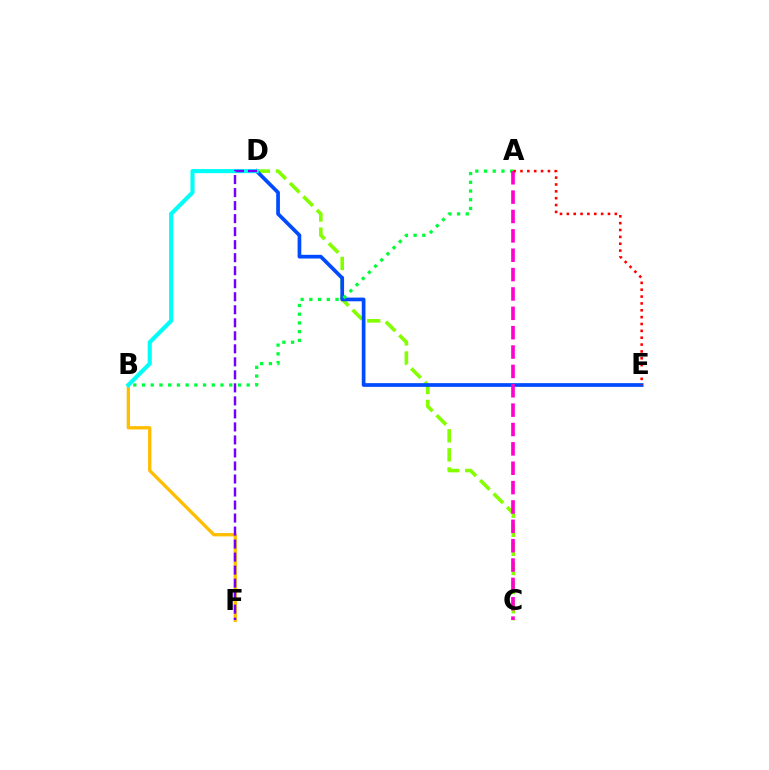{('C', 'D'): [{'color': '#84ff00', 'line_style': 'dashed', 'thickness': 2.59}], ('D', 'E'): [{'color': '#004bff', 'line_style': 'solid', 'thickness': 2.67}], ('A', 'B'): [{'color': '#00ff39', 'line_style': 'dotted', 'thickness': 2.37}], ('B', 'F'): [{'color': '#ffbd00', 'line_style': 'solid', 'thickness': 2.38}], ('B', 'D'): [{'color': '#00fff6', 'line_style': 'solid', 'thickness': 2.95}], ('A', 'C'): [{'color': '#ff00cf', 'line_style': 'dashed', 'thickness': 2.63}], ('A', 'E'): [{'color': '#ff0000', 'line_style': 'dotted', 'thickness': 1.86}], ('D', 'F'): [{'color': '#7200ff', 'line_style': 'dashed', 'thickness': 1.77}]}